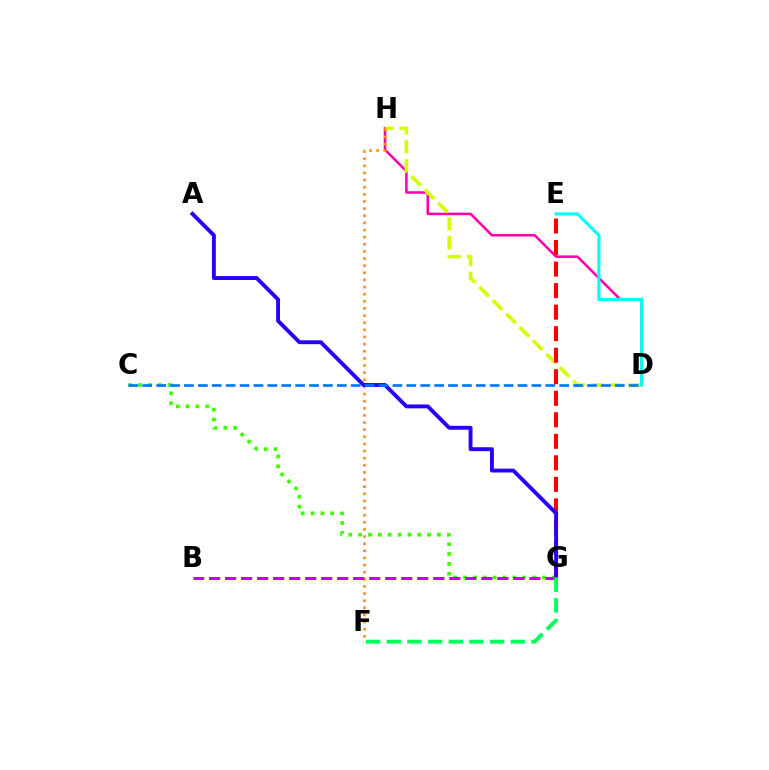{('D', 'H'): [{'color': '#ff00ac', 'line_style': 'solid', 'thickness': 1.84}, {'color': '#d1ff00', 'line_style': 'dashed', 'thickness': 2.57}], ('C', 'G'): [{'color': '#3dff00', 'line_style': 'dotted', 'thickness': 2.68}], ('F', 'H'): [{'color': '#ff9400', 'line_style': 'dotted', 'thickness': 1.94}], ('E', 'G'): [{'color': '#ff0000', 'line_style': 'dashed', 'thickness': 2.92}], ('D', 'E'): [{'color': '#00fff6', 'line_style': 'solid', 'thickness': 2.23}], ('A', 'G'): [{'color': '#2500ff', 'line_style': 'solid', 'thickness': 2.8}], ('C', 'D'): [{'color': '#0074ff', 'line_style': 'dashed', 'thickness': 1.89}], ('B', 'G'): [{'color': '#b900ff', 'line_style': 'dashed', 'thickness': 2.18}], ('F', 'G'): [{'color': '#00ff5c', 'line_style': 'dashed', 'thickness': 2.81}]}